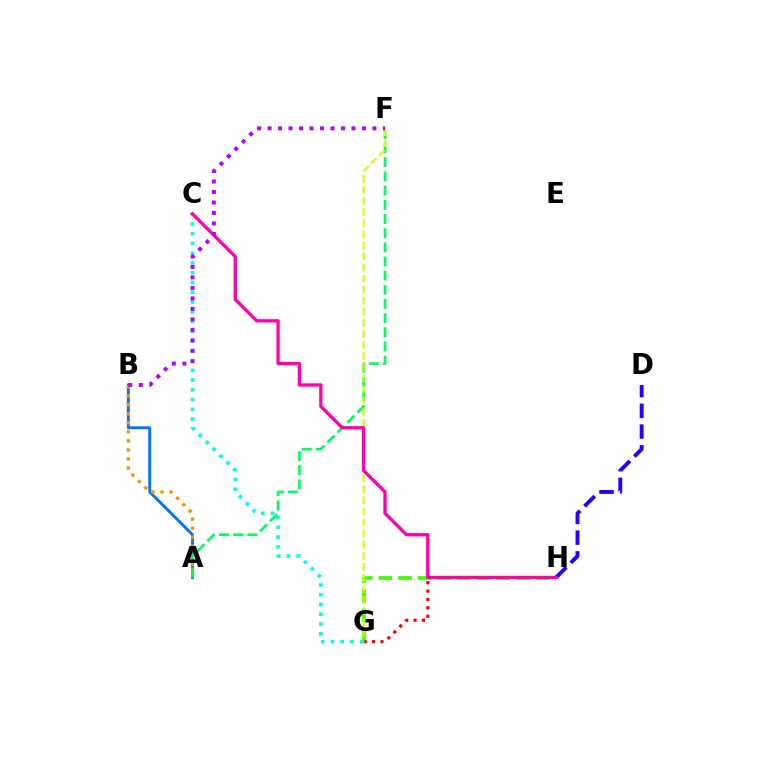{('G', 'H'): [{'color': '#3dff00', 'line_style': 'dashed', 'thickness': 2.67}, {'color': '#ff0000', 'line_style': 'dotted', 'thickness': 2.28}], ('A', 'B'): [{'color': '#0074ff', 'line_style': 'solid', 'thickness': 2.1}, {'color': '#ff9400', 'line_style': 'dotted', 'thickness': 2.45}], ('C', 'G'): [{'color': '#00fff6', 'line_style': 'dotted', 'thickness': 2.65}], ('D', 'H'): [{'color': '#2500ff', 'line_style': 'dashed', 'thickness': 2.82}], ('A', 'F'): [{'color': '#00ff5c', 'line_style': 'dashed', 'thickness': 1.93}], ('F', 'G'): [{'color': '#d1ff00', 'line_style': 'dashed', 'thickness': 1.51}], ('C', 'H'): [{'color': '#ff00ac', 'line_style': 'solid', 'thickness': 2.38}], ('B', 'F'): [{'color': '#b900ff', 'line_style': 'dotted', 'thickness': 2.85}]}